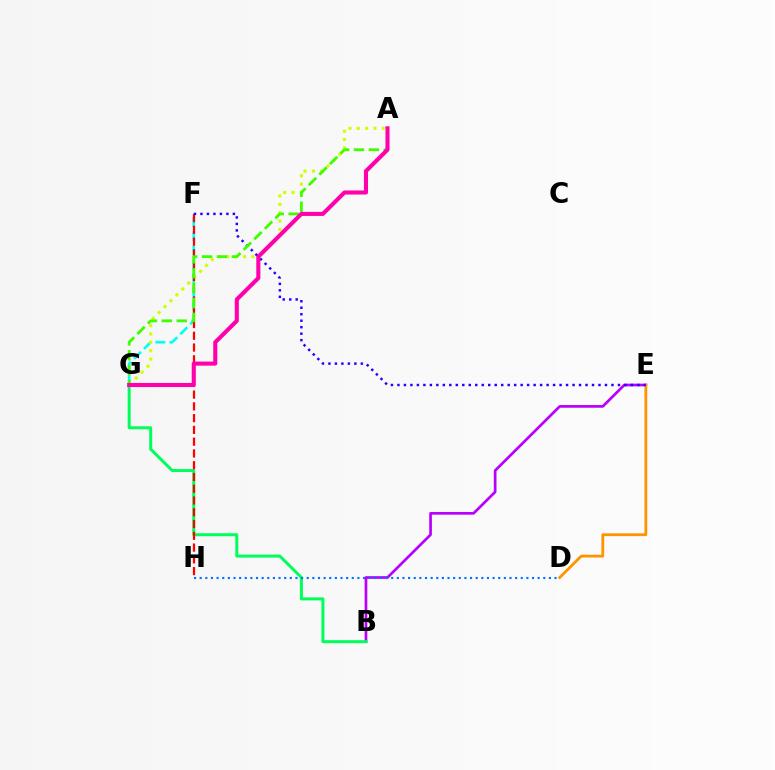{('F', 'G'): [{'color': '#00fff6', 'line_style': 'dashed', 'thickness': 1.92}], ('A', 'G'): [{'color': '#d1ff00', 'line_style': 'dotted', 'thickness': 2.27}, {'color': '#3dff00', 'line_style': 'dashed', 'thickness': 2.02}, {'color': '#ff00ac', 'line_style': 'solid', 'thickness': 2.94}], ('B', 'E'): [{'color': '#b900ff', 'line_style': 'solid', 'thickness': 1.94}], ('B', 'G'): [{'color': '#00ff5c', 'line_style': 'solid', 'thickness': 2.17}], ('D', 'E'): [{'color': '#ff9400', 'line_style': 'solid', 'thickness': 2.02}], ('F', 'H'): [{'color': '#ff0000', 'line_style': 'dashed', 'thickness': 1.6}], ('E', 'F'): [{'color': '#2500ff', 'line_style': 'dotted', 'thickness': 1.76}], ('D', 'H'): [{'color': '#0074ff', 'line_style': 'dotted', 'thickness': 1.53}]}